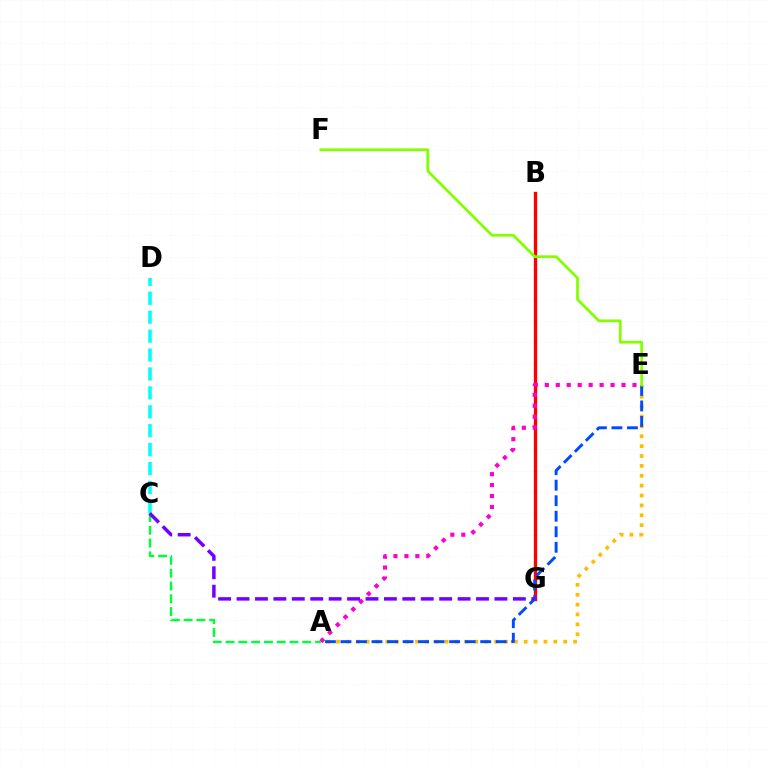{('A', 'E'): [{'color': '#ffbd00', 'line_style': 'dotted', 'thickness': 2.68}, {'color': '#004bff', 'line_style': 'dashed', 'thickness': 2.11}, {'color': '#ff00cf', 'line_style': 'dotted', 'thickness': 2.98}], ('C', 'D'): [{'color': '#00fff6', 'line_style': 'dashed', 'thickness': 2.57}], ('B', 'G'): [{'color': '#ff0000', 'line_style': 'solid', 'thickness': 2.4}], ('E', 'F'): [{'color': '#84ff00', 'line_style': 'solid', 'thickness': 1.98}], ('A', 'C'): [{'color': '#00ff39', 'line_style': 'dashed', 'thickness': 1.74}], ('C', 'G'): [{'color': '#7200ff', 'line_style': 'dashed', 'thickness': 2.5}]}